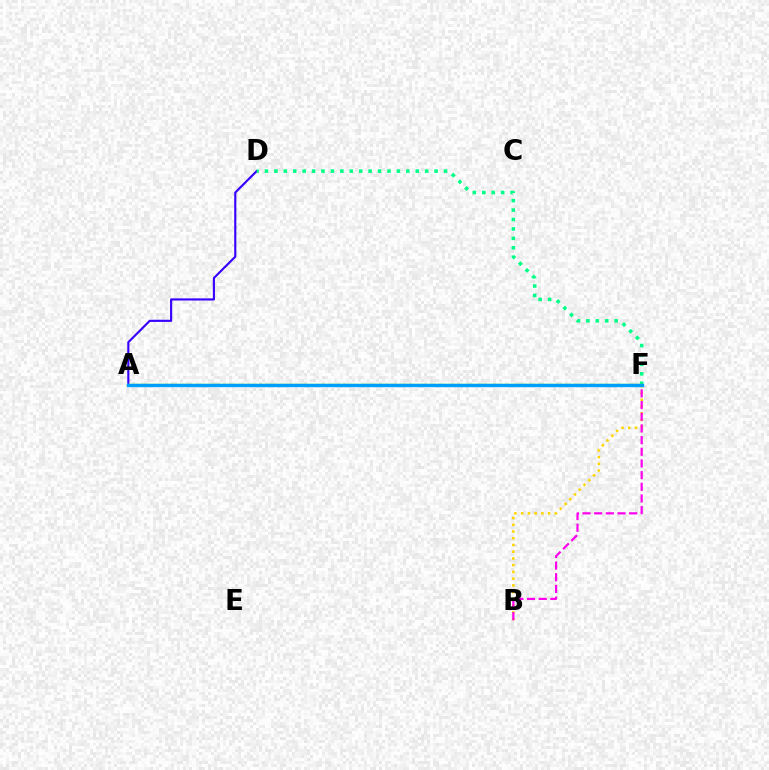{('A', 'D'): [{'color': '#3700ff', 'line_style': 'solid', 'thickness': 1.54}], ('B', 'F'): [{'color': '#ffd500', 'line_style': 'dotted', 'thickness': 1.83}, {'color': '#ff00ed', 'line_style': 'dashed', 'thickness': 1.59}], ('A', 'F'): [{'color': '#ff0000', 'line_style': 'dotted', 'thickness': 1.91}, {'color': '#4fff00', 'line_style': 'solid', 'thickness': 1.69}, {'color': '#009eff', 'line_style': 'solid', 'thickness': 2.45}], ('D', 'F'): [{'color': '#00ff86', 'line_style': 'dotted', 'thickness': 2.56}]}